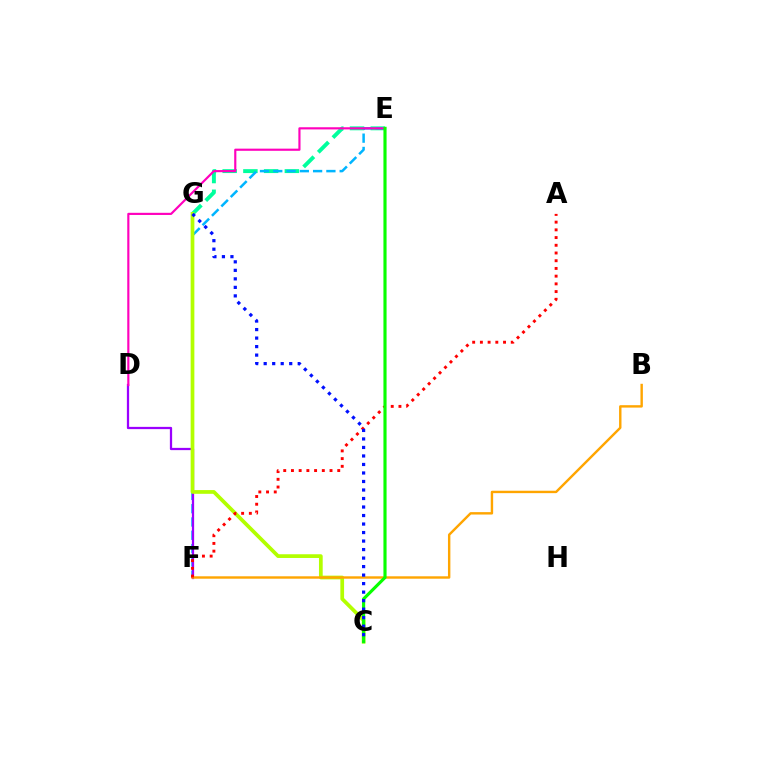{('E', 'G'): [{'color': '#00ff9d', 'line_style': 'dashed', 'thickness': 2.82}], ('E', 'F'): [{'color': '#00b5ff', 'line_style': 'dashed', 'thickness': 1.8}], ('D', 'F'): [{'color': '#9b00ff', 'line_style': 'solid', 'thickness': 1.63}], ('C', 'G'): [{'color': '#b3ff00', 'line_style': 'solid', 'thickness': 2.68}, {'color': '#0010ff', 'line_style': 'dotted', 'thickness': 2.31}], ('B', 'F'): [{'color': '#ffa500', 'line_style': 'solid', 'thickness': 1.74}], ('D', 'E'): [{'color': '#ff00bd', 'line_style': 'solid', 'thickness': 1.56}], ('A', 'F'): [{'color': '#ff0000', 'line_style': 'dotted', 'thickness': 2.1}], ('C', 'E'): [{'color': '#08ff00', 'line_style': 'solid', 'thickness': 2.26}]}